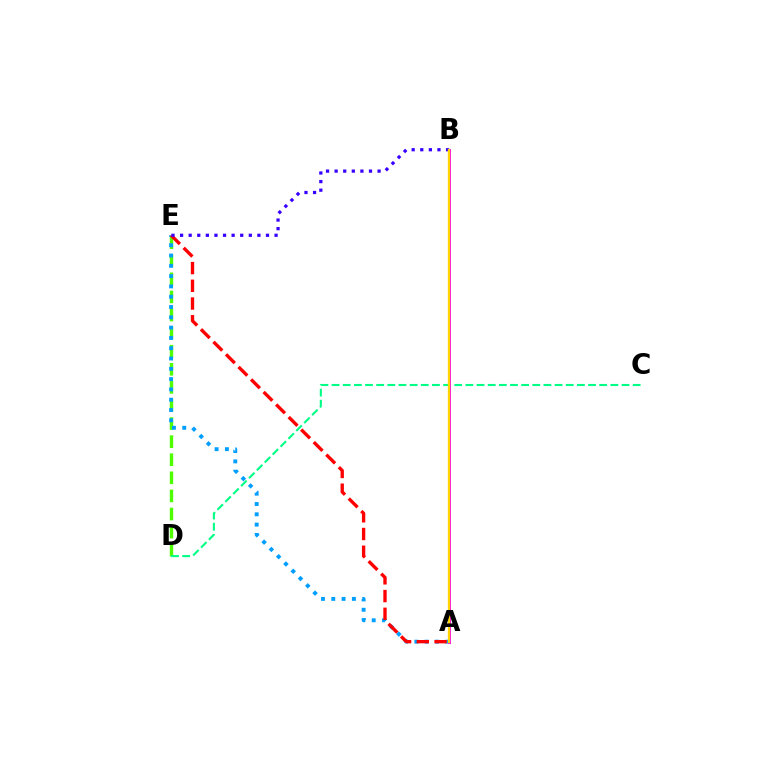{('D', 'E'): [{'color': '#4fff00', 'line_style': 'dashed', 'thickness': 2.46}], ('A', 'E'): [{'color': '#009eff', 'line_style': 'dotted', 'thickness': 2.8}, {'color': '#ff0000', 'line_style': 'dashed', 'thickness': 2.41}], ('C', 'D'): [{'color': '#00ff86', 'line_style': 'dashed', 'thickness': 1.51}], ('A', 'B'): [{'color': '#ff00ed', 'line_style': 'solid', 'thickness': 2.12}, {'color': '#ffd500', 'line_style': 'solid', 'thickness': 1.66}], ('B', 'E'): [{'color': '#3700ff', 'line_style': 'dotted', 'thickness': 2.33}]}